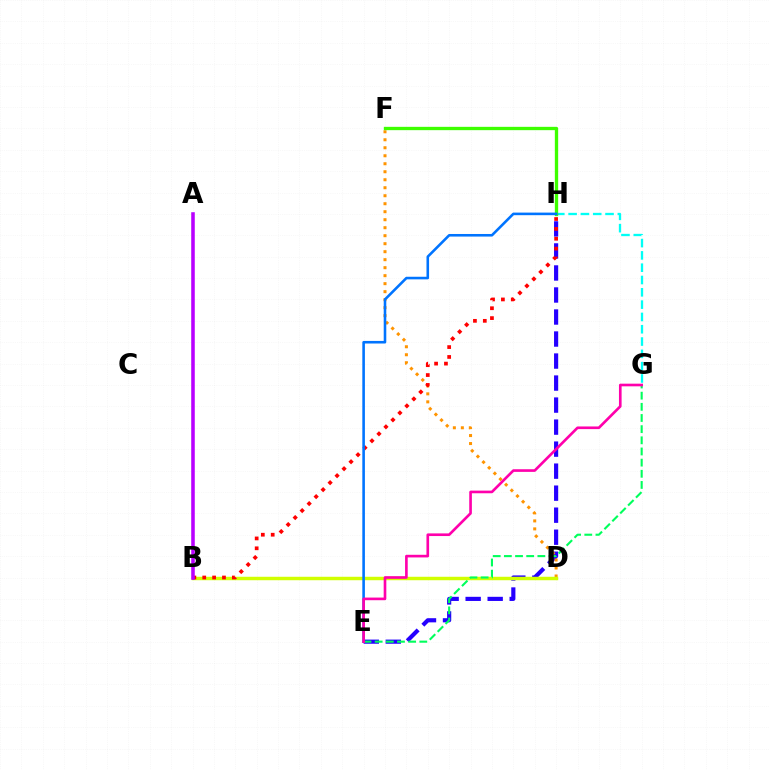{('G', 'H'): [{'color': '#00fff6', 'line_style': 'dashed', 'thickness': 1.67}], ('E', 'H'): [{'color': '#2500ff', 'line_style': 'dashed', 'thickness': 2.99}, {'color': '#0074ff', 'line_style': 'solid', 'thickness': 1.86}], ('D', 'F'): [{'color': '#ff9400', 'line_style': 'dotted', 'thickness': 2.17}], ('B', 'D'): [{'color': '#d1ff00', 'line_style': 'solid', 'thickness': 2.49}], ('B', 'H'): [{'color': '#ff0000', 'line_style': 'dotted', 'thickness': 2.68}], ('A', 'B'): [{'color': '#b900ff', 'line_style': 'solid', 'thickness': 2.56}], ('E', 'G'): [{'color': '#00ff5c', 'line_style': 'dashed', 'thickness': 1.52}, {'color': '#ff00ac', 'line_style': 'solid', 'thickness': 1.9}], ('F', 'H'): [{'color': '#3dff00', 'line_style': 'solid', 'thickness': 2.39}]}